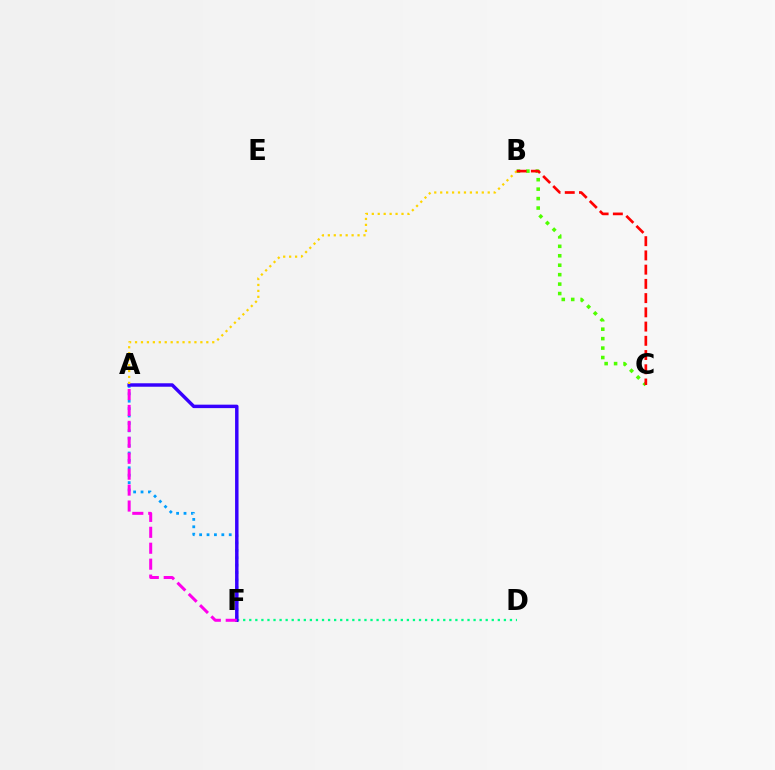{('B', 'C'): [{'color': '#4fff00', 'line_style': 'dotted', 'thickness': 2.57}, {'color': '#ff0000', 'line_style': 'dashed', 'thickness': 1.93}], ('A', 'F'): [{'color': '#009eff', 'line_style': 'dotted', 'thickness': 2.01}, {'color': '#3700ff', 'line_style': 'solid', 'thickness': 2.48}, {'color': '#ff00ed', 'line_style': 'dashed', 'thickness': 2.16}], ('D', 'F'): [{'color': '#00ff86', 'line_style': 'dotted', 'thickness': 1.65}], ('A', 'B'): [{'color': '#ffd500', 'line_style': 'dotted', 'thickness': 1.61}]}